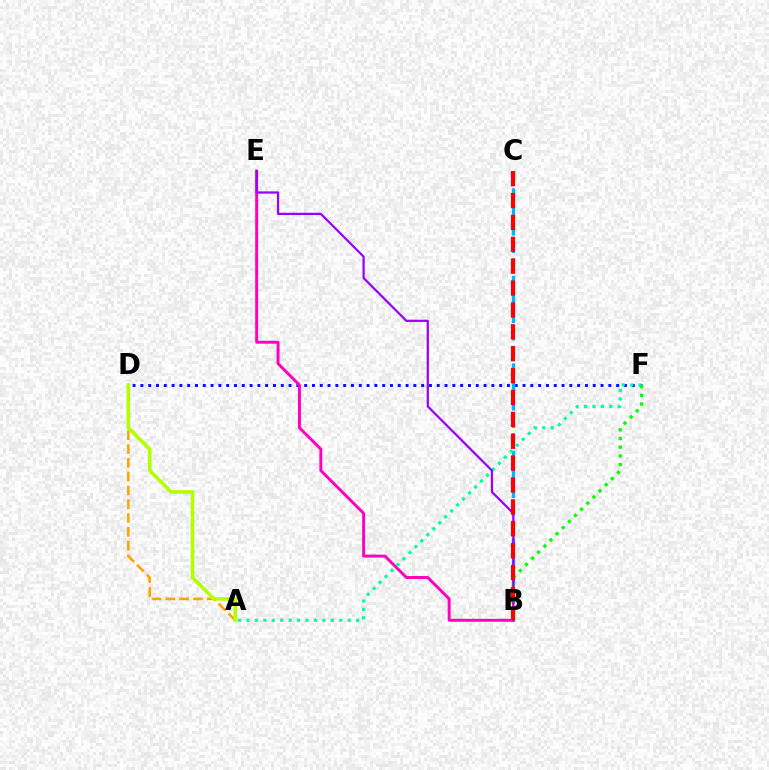{('D', 'F'): [{'color': '#0010ff', 'line_style': 'dotted', 'thickness': 2.12}], ('B', 'C'): [{'color': '#00b5ff', 'line_style': 'dashed', 'thickness': 2.38}, {'color': '#ff0000', 'line_style': 'dashed', 'thickness': 2.97}], ('B', 'E'): [{'color': '#ff00bd', 'line_style': 'solid', 'thickness': 2.11}, {'color': '#9b00ff', 'line_style': 'solid', 'thickness': 1.61}], ('A', 'F'): [{'color': '#00ff9d', 'line_style': 'dotted', 'thickness': 2.29}], ('B', 'F'): [{'color': '#08ff00', 'line_style': 'dotted', 'thickness': 2.36}], ('A', 'D'): [{'color': '#ffa500', 'line_style': 'dashed', 'thickness': 1.87}, {'color': '#b3ff00', 'line_style': 'solid', 'thickness': 2.59}]}